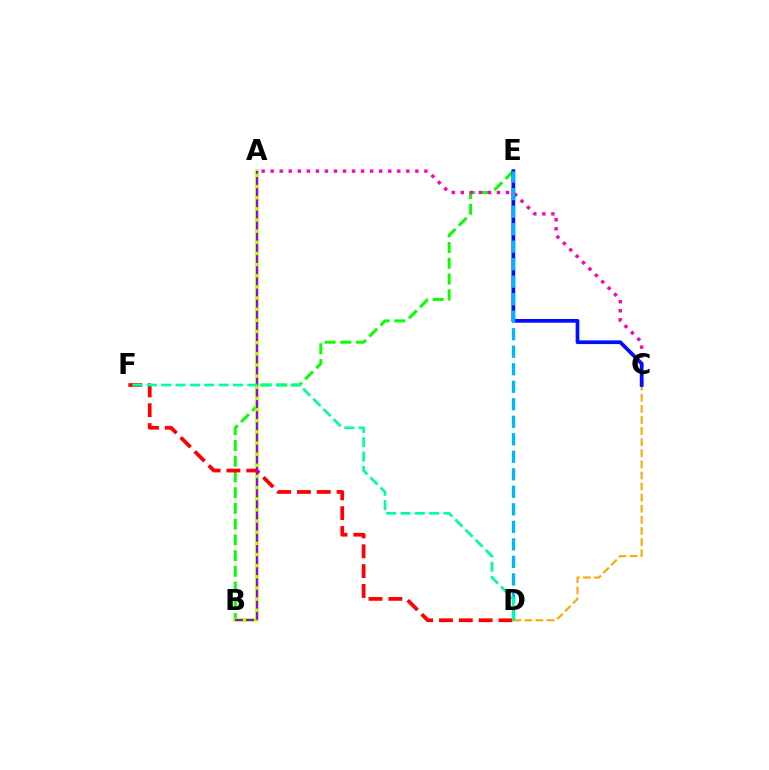{('B', 'E'): [{'color': '#08ff00', 'line_style': 'dashed', 'thickness': 2.14}], ('A', 'C'): [{'color': '#ff00bd', 'line_style': 'dotted', 'thickness': 2.46}], ('C', 'D'): [{'color': '#ffa500', 'line_style': 'dashed', 'thickness': 1.51}], ('A', 'B'): [{'color': '#b3ff00', 'line_style': 'solid', 'thickness': 2.6}, {'color': '#9b00ff', 'line_style': 'dashed', 'thickness': 1.51}], ('D', 'F'): [{'color': '#ff0000', 'line_style': 'dashed', 'thickness': 2.69}, {'color': '#00ff9d', 'line_style': 'dashed', 'thickness': 1.95}], ('C', 'E'): [{'color': '#0010ff', 'line_style': 'solid', 'thickness': 2.68}], ('D', 'E'): [{'color': '#00b5ff', 'line_style': 'dashed', 'thickness': 2.38}]}